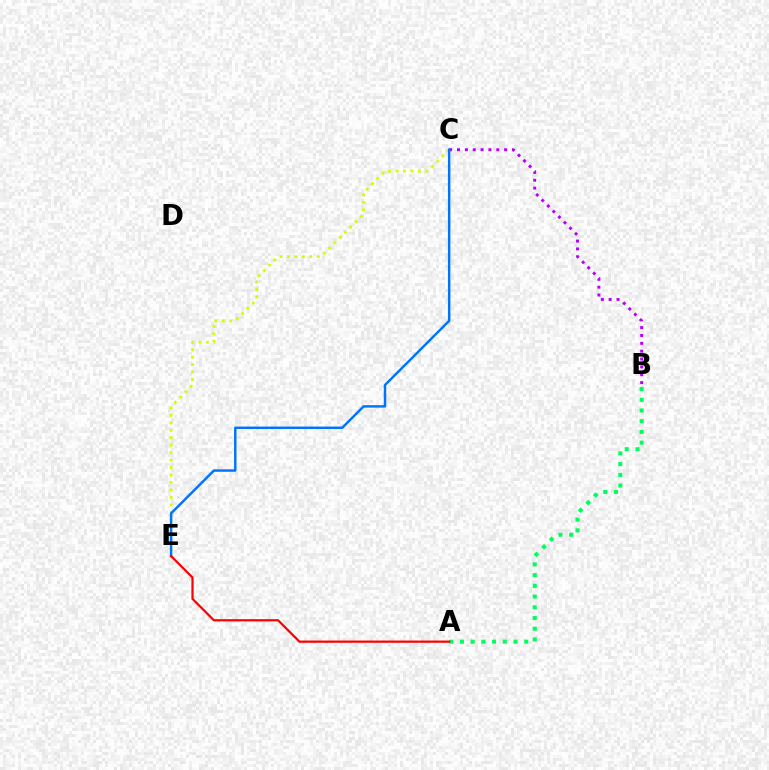{('B', 'C'): [{'color': '#b900ff', 'line_style': 'dotted', 'thickness': 2.13}], ('C', 'E'): [{'color': '#d1ff00', 'line_style': 'dotted', 'thickness': 2.02}, {'color': '#0074ff', 'line_style': 'solid', 'thickness': 1.77}], ('A', 'B'): [{'color': '#00ff5c', 'line_style': 'dotted', 'thickness': 2.91}], ('A', 'E'): [{'color': '#ff0000', 'line_style': 'solid', 'thickness': 1.6}]}